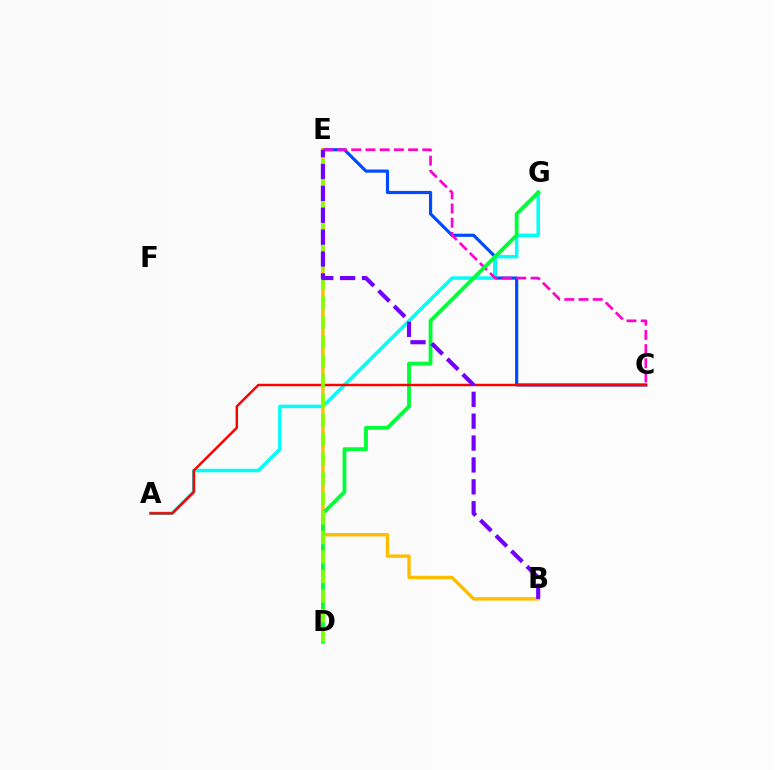{('C', 'E'): [{'color': '#004bff', 'line_style': 'solid', 'thickness': 2.28}, {'color': '#ff00cf', 'line_style': 'dashed', 'thickness': 1.93}], ('A', 'G'): [{'color': '#00fff6', 'line_style': 'solid', 'thickness': 2.5}], ('B', 'E'): [{'color': '#ffbd00', 'line_style': 'solid', 'thickness': 2.45}, {'color': '#7200ff', 'line_style': 'dashed', 'thickness': 2.97}], ('D', 'G'): [{'color': '#00ff39', 'line_style': 'solid', 'thickness': 2.76}], ('A', 'C'): [{'color': '#ff0000', 'line_style': 'solid', 'thickness': 1.77}], ('D', 'E'): [{'color': '#84ff00', 'line_style': 'dashed', 'thickness': 2.66}]}